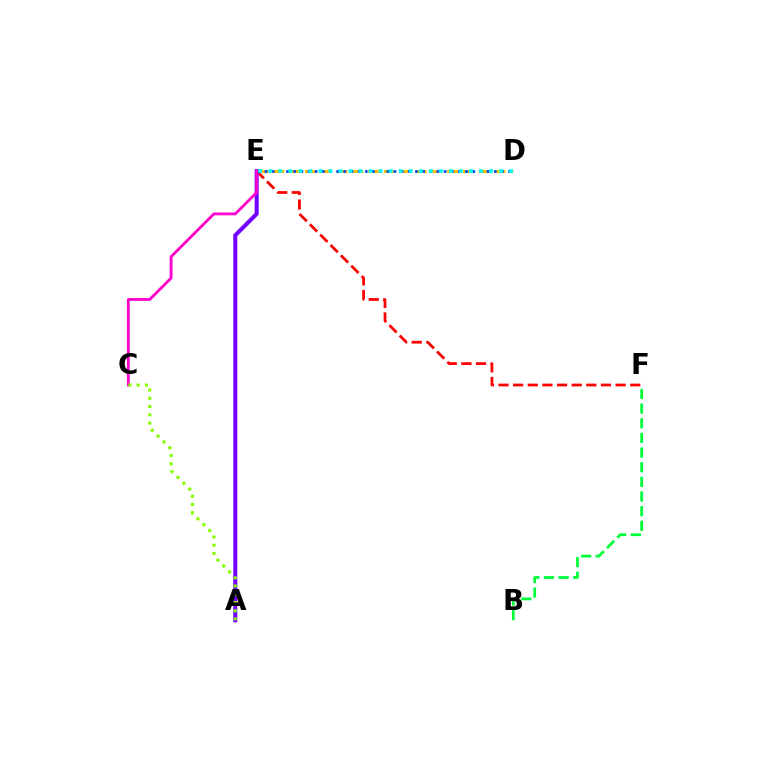{('D', 'E'): [{'color': '#ffbd00', 'line_style': 'dashed', 'thickness': 2.15}, {'color': '#004bff', 'line_style': 'dotted', 'thickness': 1.95}, {'color': '#00fff6', 'line_style': 'dotted', 'thickness': 2.73}], ('E', 'F'): [{'color': '#ff0000', 'line_style': 'dashed', 'thickness': 1.99}], ('A', 'E'): [{'color': '#7200ff', 'line_style': 'solid', 'thickness': 2.9}], ('C', 'E'): [{'color': '#ff00cf', 'line_style': 'solid', 'thickness': 2.02}], ('B', 'F'): [{'color': '#00ff39', 'line_style': 'dashed', 'thickness': 1.99}], ('A', 'C'): [{'color': '#84ff00', 'line_style': 'dotted', 'thickness': 2.25}]}